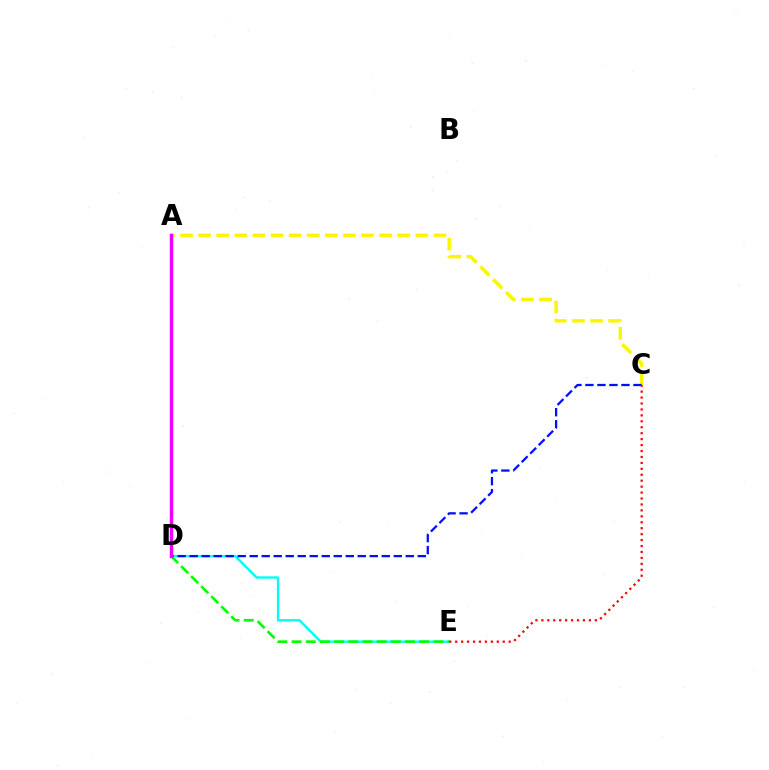{('A', 'C'): [{'color': '#fcf500', 'line_style': 'dashed', 'thickness': 2.46}], ('D', 'E'): [{'color': '#00fff6', 'line_style': 'solid', 'thickness': 1.72}, {'color': '#08ff00', 'line_style': 'dashed', 'thickness': 1.93}], ('C', 'D'): [{'color': '#0010ff', 'line_style': 'dashed', 'thickness': 1.63}], ('C', 'E'): [{'color': '#ff0000', 'line_style': 'dotted', 'thickness': 1.61}], ('A', 'D'): [{'color': '#ee00ff', 'line_style': 'solid', 'thickness': 2.47}]}